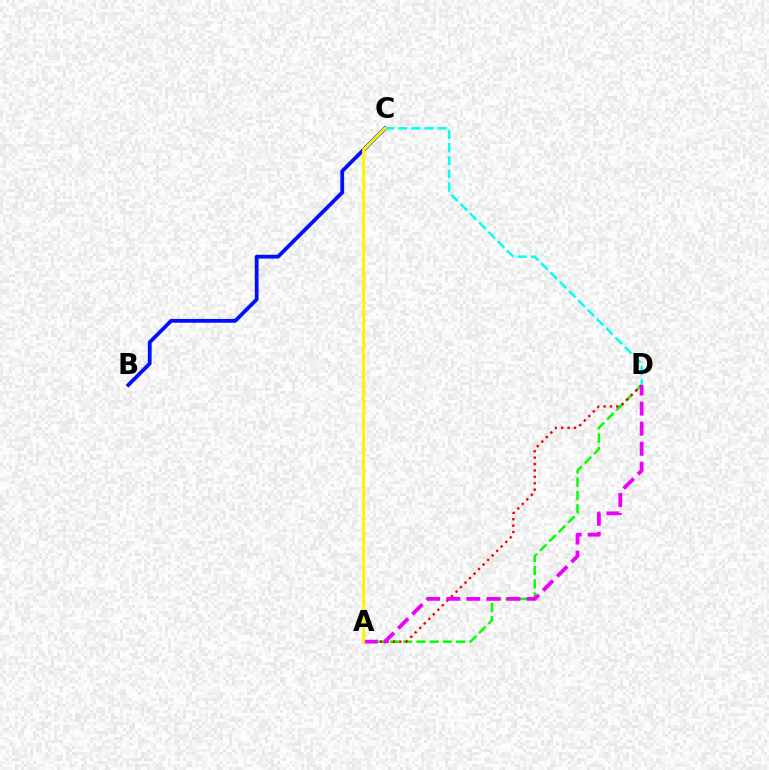{('A', 'D'): [{'color': '#08ff00', 'line_style': 'dashed', 'thickness': 1.8}, {'color': '#ff0000', 'line_style': 'dotted', 'thickness': 1.74}, {'color': '#ee00ff', 'line_style': 'dashed', 'thickness': 2.73}], ('B', 'C'): [{'color': '#0010ff', 'line_style': 'solid', 'thickness': 2.74}], ('C', 'D'): [{'color': '#00fff6', 'line_style': 'dashed', 'thickness': 1.79}], ('A', 'C'): [{'color': '#fcf500', 'line_style': 'solid', 'thickness': 2.15}]}